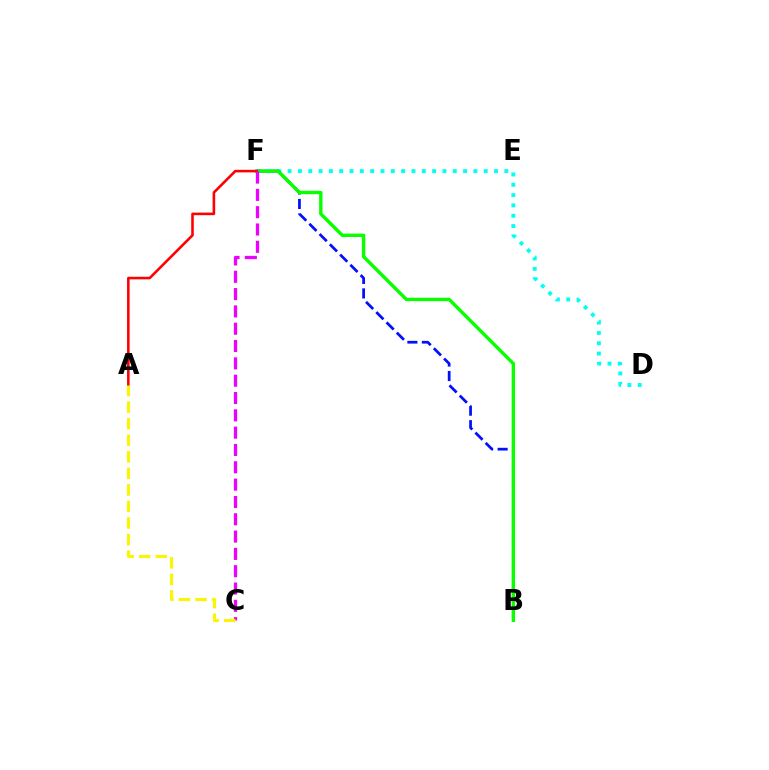{('D', 'F'): [{'color': '#00fff6', 'line_style': 'dotted', 'thickness': 2.8}], ('B', 'F'): [{'color': '#0010ff', 'line_style': 'dashed', 'thickness': 1.97}, {'color': '#08ff00', 'line_style': 'solid', 'thickness': 2.44}], ('A', 'F'): [{'color': '#ff0000', 'line_style': 'solid', 'thickness': 1.86}], ('C', 'F'): [{'color': '#ee00ff', 'line_style': 'dashed', 'thickness': 2.35}], ('A', 'C'): [{'color': '#fcf500', 'line_style': 'dashed', 'thickness': 2.25}]}